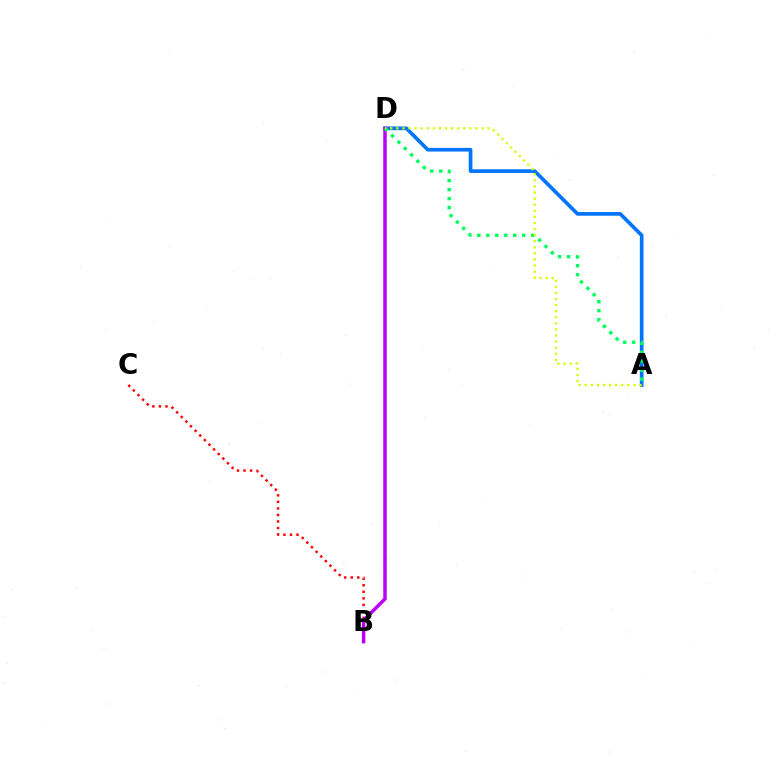{('A', 'D'): [{'color': '#0074ff', 'line_style': 'solid', 'thickness': 2.64}, {'color': '#00ff5c', 'line_style': 'dotted', 'thickness': 2.44}, {'color': '#d1ff00', 'line_style': 'dotted', 'thickness': 1.65}], ('B', 'C'): [{'color': '#ff0000', 'line_style': 'dotted', 'thickness': 1.78}], ('B', 'D'): [{'color': '#b900ff', 'line_style': 'solid', 'thickness': 2.52}]}